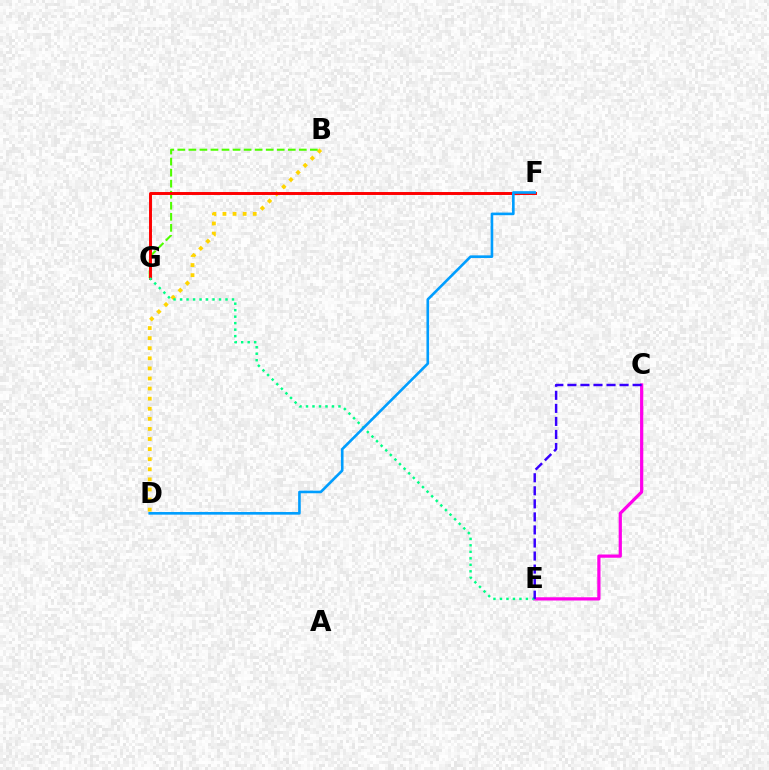{('B', 'D'): [{'color': '#ffd500', 'line_style': 'dotted', 'thickness': 2.74}], ('B', 'G'): [{'color': '#4fff00', 'line_style': 'dashed', 'thickness': 1.5}], ('C', 'E'): [{'color': '#ff00ed', 'line_style': 'solid', 'thickness': 2.32}, {'color': '#3700ff', 'line_style': 'dashed', 'thickness': 1.77}], ('F', 'G'): [{'color': '#ff0000', 'line_style': 'solid', 'thickness': 2.12}], ('E', 'G'): [{'color': '#00ff86', 'line_style': 'dotted', 'thickness': 1.76}], ('D', 'F'): [{'color': '#009eff', 'line_style': 'solid', 'thickness': 1.89}]}